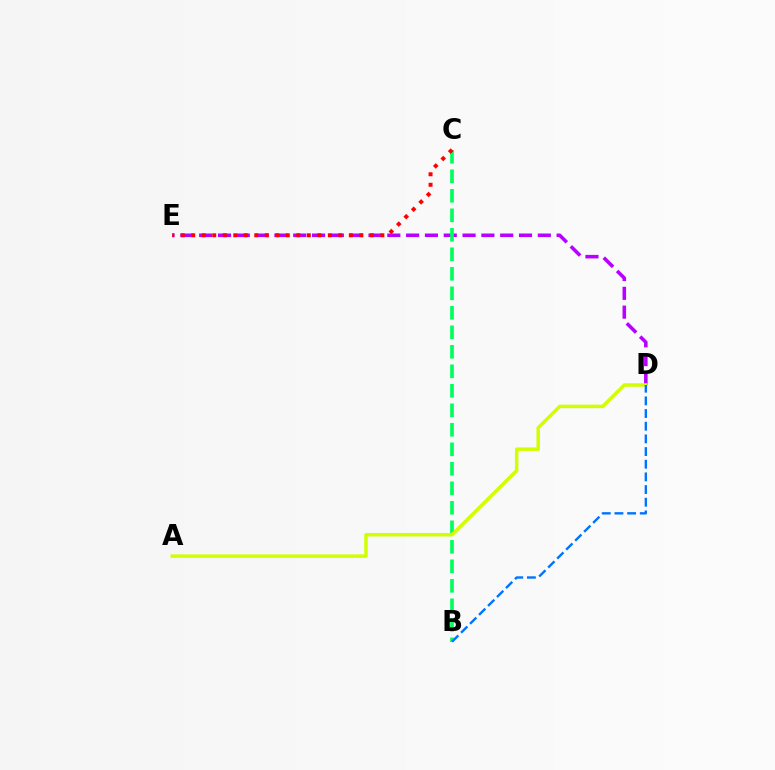{('D', 'E'): [{'color': '#b900ff', 'line_style': 'dashed', 'thickness': 2.56}], ('B', 'C'): [{'color': '#00ff5c', 'line_style': 'dashed', 'thickness': 2.65}], ('A', 'D'): [{'color': '#d1ff00', 'line_style': 'solid', 'thickness': 2.51}], ('B', 'D'): [{'color': '#0074ff', 'line_style': 'dashed', 'thickness': 1.72}], ('C', 'E'): [{'color': '#ff0000', 'line_style': 'dotted', 'thickness': 2.85}]}